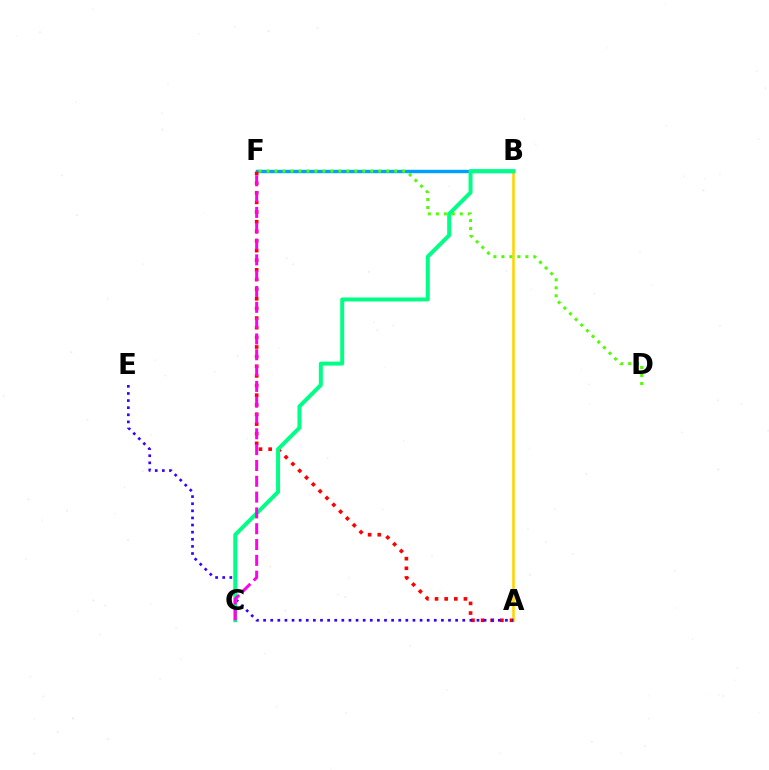{('A', 'B'): [{'color': '#ffd500', 'line_style': 'solid', 'thickness': 1.86}], ('B', 'F'): [{'color': '#009eff', 'line_style': 'solid', 'thickness': 2.46}], ('A', 'F'): [{'color': '#ff0000', 'line_style': 'dotted', 'thickness': 2.62}], ('D', 'F'): [{'color': '#4fff00', 'line_style': 'dotted', 'thickness': 2.17}], ('A', 'E'): [{'color': '#3700ff', 'line_style': 'dotted', 'thickness': 1.93}], ('B', 'C'): [{'color': '#00ff86', 'line_style': 'solid', 'thickness': 2.87}], ('C', 'F'): [{'color': '#ff00ed', 'line_style': 'dashed', 'thickness': 2.15}]}